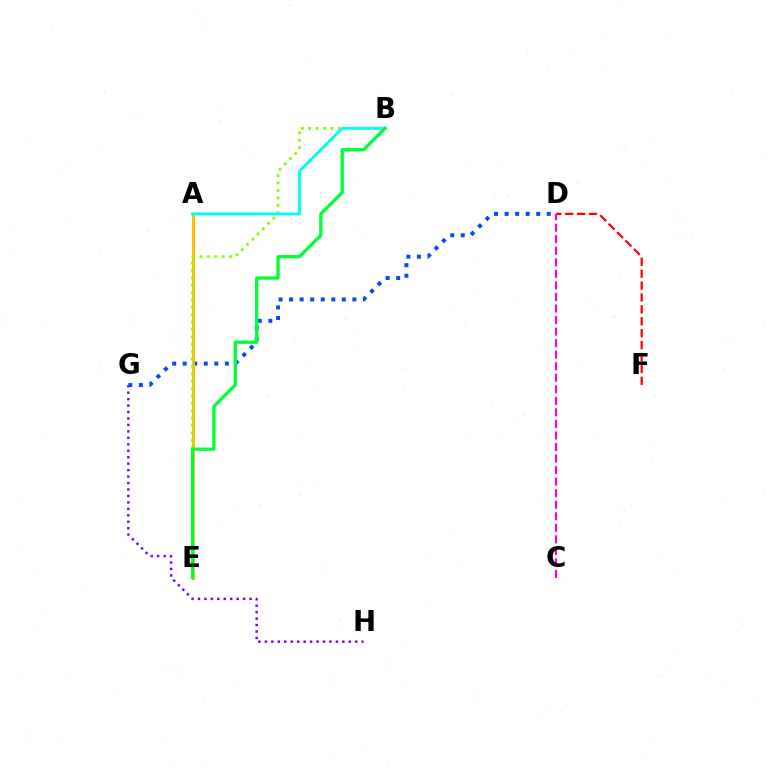{('G', 'H'): [{'color': '#7200ff', 'line_style': 'dotted', 'thickness': 1.75}], ('D', 'G'): [{'color': '#004bff', 'line_style': 'dotted', 'thickness': 2.86}], ('C', 'D'): [{'color': '#ff00cf', 'line_style': 'dashed', 'thickness': 1.57}], ('A', 'E'): [{'color': '#ffbd00', 'line_style': 'solid', 'thickness': 2.1}], ('D', 'F'): [{'color': '#ff0000', 'line_style': 'dashed', 'thickness': 1.62}], ('B', 'E'): [{'color': '#84ff00', 'line_style': 'dotted', 'thickness': 2.01}, {'color': '#00ff39', 'line_style': 'solid', 'thickness': 2.37}], ('A', 'B'): [{'color': '#00fff6', 'line_style': 'solid', 'thickness': 2.08}]}